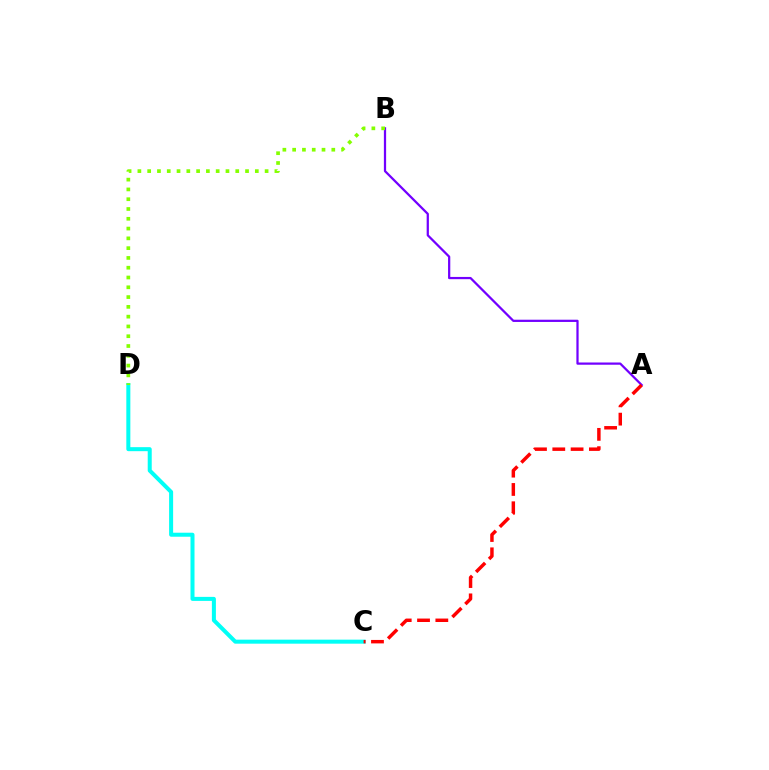{('A', 'B'): [{'color': '#7200ff', 'line_style': 'solid', 'thickness': 1.61}], ('C', 'D'): [{'color': '#00fff6', 'line_style': 'solid', 'thickness': 2.89}], ('B', 'D'): [{'color': '#84ff00', 'line_style': 'dotted', 'thickness': 2.66}], ('A', 'C'): [{'color': '#ff0000', 'line_style': 'dashed', 'thickness': 2.49}]}